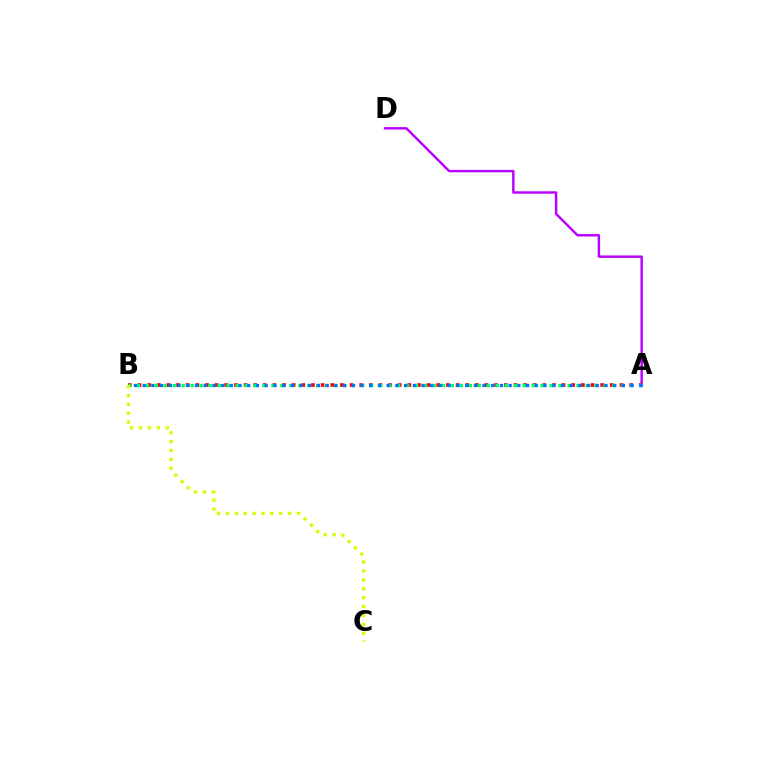{('A', 'D'): [{'color': '#b900ff', 'line_style': 'solid', 'thickness': 1.75}], ('A', 'B'): [{'color': '#ff0000', 'line_style': 'dotted', 'thickness': 2.62}, {'color': '#00ff5c', 'line_style': 'dotted', 'thickness': 2.44}, {'color': '#0074ff', 'line_style': 'dotted', 'thickness': 2.37}], ('B', 'C'): [{'color': '#d1ff00', 'line_style': 'dotted', 'thickness': 2.41}]}